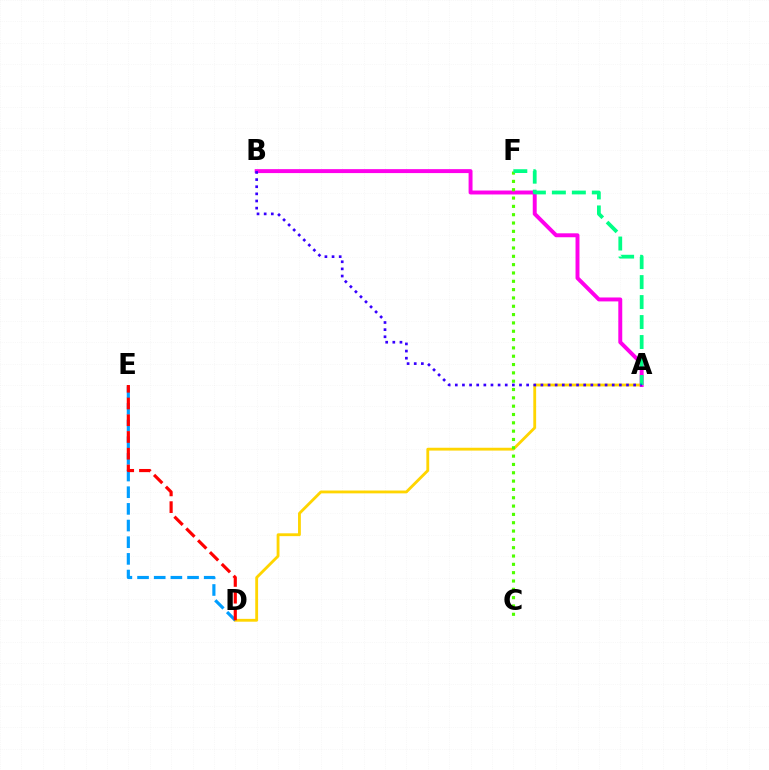{('A', 'D'): [{'color': '#ffd500', 'line_style': 'solid', 'thickness': 2.04}], ('A', 'B'): [{'color': '#ff00ed', 'line_style': 'solid', 'thickness': 2.84}, {'color': '#3700ff', 'line_style': 'dotted', 'thickness': 1.94}], ('D', 'E'): [{'color': '#009eff', 'line_style': 'dashed', 'thickness': 2.26}, {'color': '#ff0000', 'line_style': 'dashed', 'thickness': 2.27}], ('C', 'F'): [{'color': '#4fff00', 'line_style': 'dotted', 'thickness': 2.26}], ('A', 'F'): [{'color': '#00ff86', 'line_style': 'dashed', 'thickness': 2.71}]}